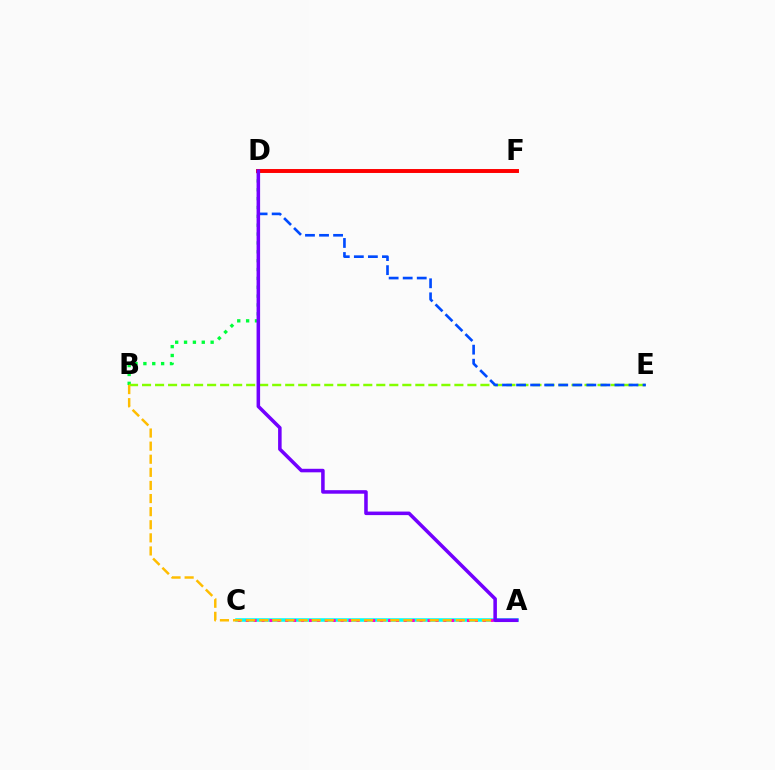{('B', 'D'): [{'color': '#00ff39', 'line_style': 'dotted', 'thickness': 2.41}], ('D', 'F'): [{'color': '#ff0000', 'line_style': 'solid', 'thickness': 2.83}], ('A', 'C'): [{'color': '#00fff6', 'line_style': 'solid', 'thickness': 2.56}, {'color': '#ff00cf', 'line_style': 'dotted', 'thickness': 2.15}], ('B', 'E'): [{'color': '#84ff00', 'line_style': 'dashed', 'thickness': 1.77}], ('A', 'B'): [{'color': '#ffbd00', 'line_style': 'dashed', 'thickness': 1.78}], ('D', 'E'): [{'color': '#004bff', 'line_style': 'dashed', 'thickness': 1.91}], ('A', 'D'): [{'color': '#7200ff', 'line_style': 'solid', 'thickness': 2.55}]}